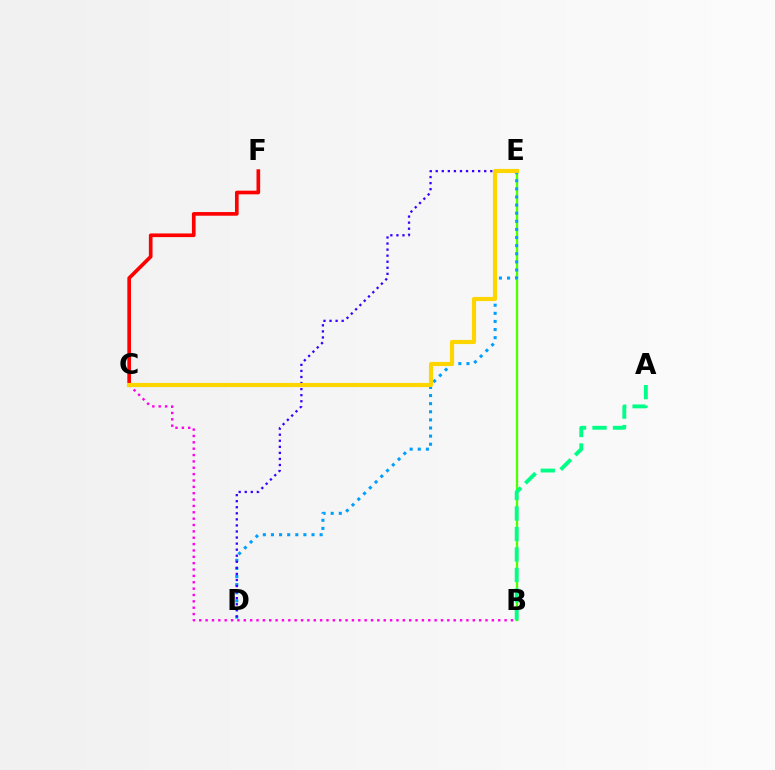{('B', 'E'): [{'color': '#4fff00', 'line_style': 'solid', 'thickness': 1.68}], ('A', 'B'): [{'color': '#00ff86', 'line_style': 'dashed', 'thickness': 2.78}], ('D', 'E'): [{'color': '#009eff', 'line_style': 'dotted', 'thickness': 2.2}, {'color': '#3700ff', 'line_style': 'dotted', 'thickness': 1.65}], ('C', 'F'): [{'color': '#ff0000', 'line_style': 'solid', 'thickness': 2.63}], ('B', 'C'): [{'color': '#ff00ed', 'line_style': 'dotted', 'thickness': 1.73}], ('C', 'E'): [{'color': '#ffd500', 'line_style': 'solid', 'thickness': 2.99}]}